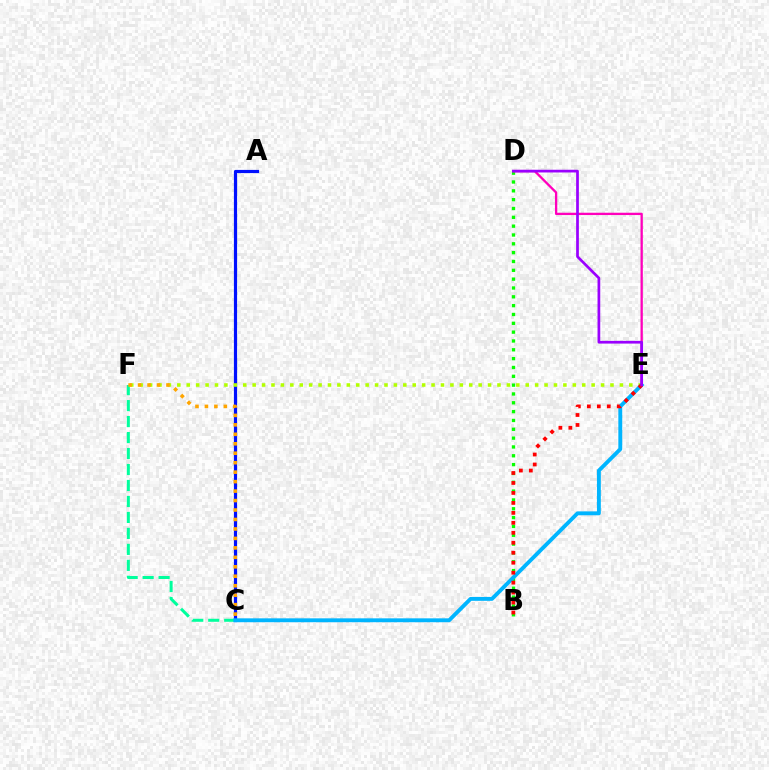{('A', 'C'): [{'color': '#0010ff', 'line_style': 'solid', 'thickness': 2.29}], ('B', 'D'): [{'color': '#08ff00', 'line_style': 'dotted', 'thickness': 2.4}], ('C', 'F'): [{'color': '#00ff9d', 'line_style': 'dashed', 'thickness': 2.17}, {'color': '#ffa500', 'line_style': 'dotted', 'thickness': 2.57}], ('D', 'E'): [{'color': '#ff00bd', 'line_style': 'solid', 'thickness': 1.66}, {'color': '#9b00ff', 'line_style': 'solid', 'thickness': 1.96}], ('E', 'F'): [{'color': '#b3ff00', 'line_style': 'dotted', 'thickness': 2.56}], ('C', 'E'): [{'color': '#00b5ff', 'line_style': 'solid', 'thickness': 2.8}], ('B', 'E'): [{'color': '#ff0000', 'line_style': 'dotted', 'thickness': 2.71}]}